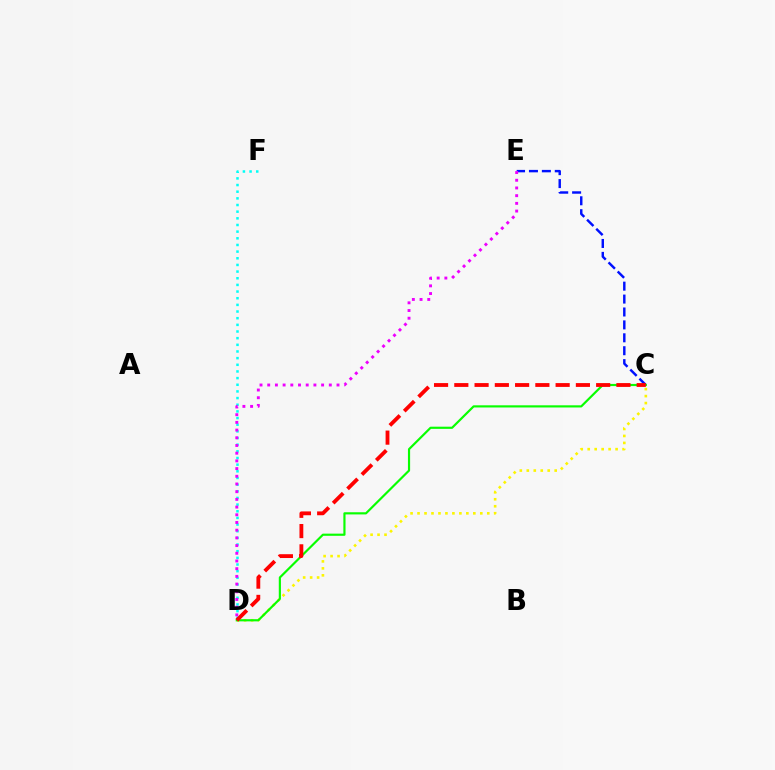{('D', 'F'): [{'color': '#00fff6', 'line_style': 'dotted', 'thickness': 1.81}], ('C', 'E'): [{'color': '#0010ff', 'line_style': 'dashed', 'thickness': 1.75}], ('C', 'D'): [{'color': '#fcf500', 'line_style': 'dotted', 'thickness': 1.89}, {'color': '#08ff00', 'line_style': 'solid', 'thickness': 1.56}, {'color': '#ff0000', 'line_style': 'dashed', 'thickness': 2.75}], ('D', 'E'): [{'color': '#ee00ff', 'line_style': 'dotted', 'thickness': 2.09}]}